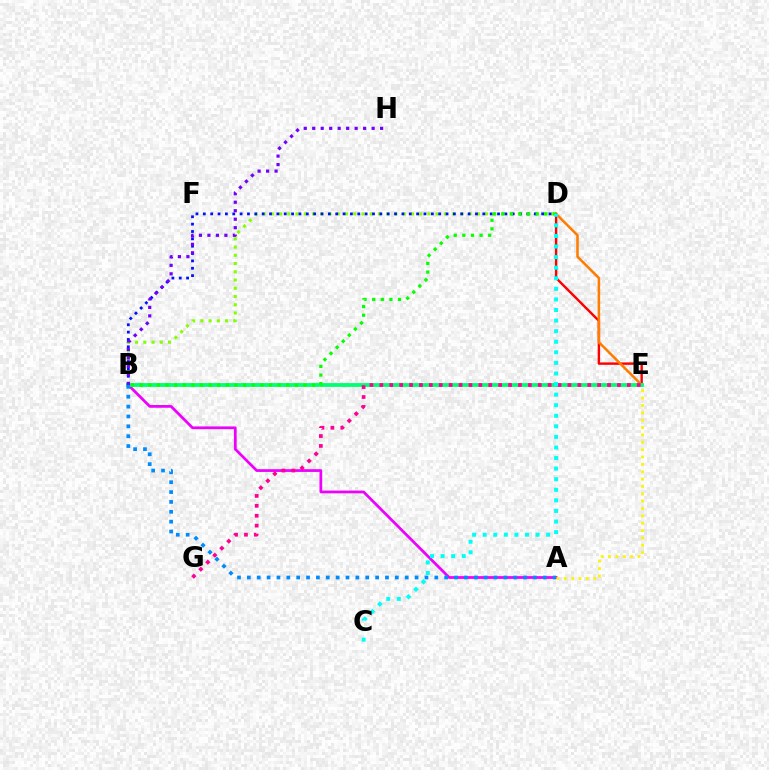{('B', 'D'): [{'color': '#84ff00', 'line_style': 'dotted', 'thickness': 2.24}, {'color': '#0010ff', 'line_style': 'dotted', 'thickness': 2.0}, {'color': '#08ff00', 'line_style': 'dotted', 'thickness': 2.34}], ('A', 'B'): [{'color': '#ee00ff', 'line_style': 'solid', 'thickness': 1.98}, {'color': '#008cff', 'line_style': 'dotted', 'thickness': 2.68}], ('D', 'E'): [{'color': '#ff0000', 'line_style': 'solid', 'thickness': 1.73}, {'color': '#ff7c00', 'line_style': 'solid', 'thickness': 1.82}], ('B', 'E'): [{'color': '#00ff74', 'line_style': 'solid', 'thickness': 2.74}], ('B', 'H'): [{'color': '#7200ff', 'line_style': 'dotted', 'thickness': 2.31}], ('E', 'G'): [{'color': '#ff0094', 'line_style': 'dotted', 'thickness': 2.69}], ('A', 'E'): [{'color': '#fcf500', 'line_style': 'dotted', 'thickness': 2.0}], ('C', 'D'): [{'color': '#00fff6', 'line_style': 'dotted', 'thickness': 2.87}]}